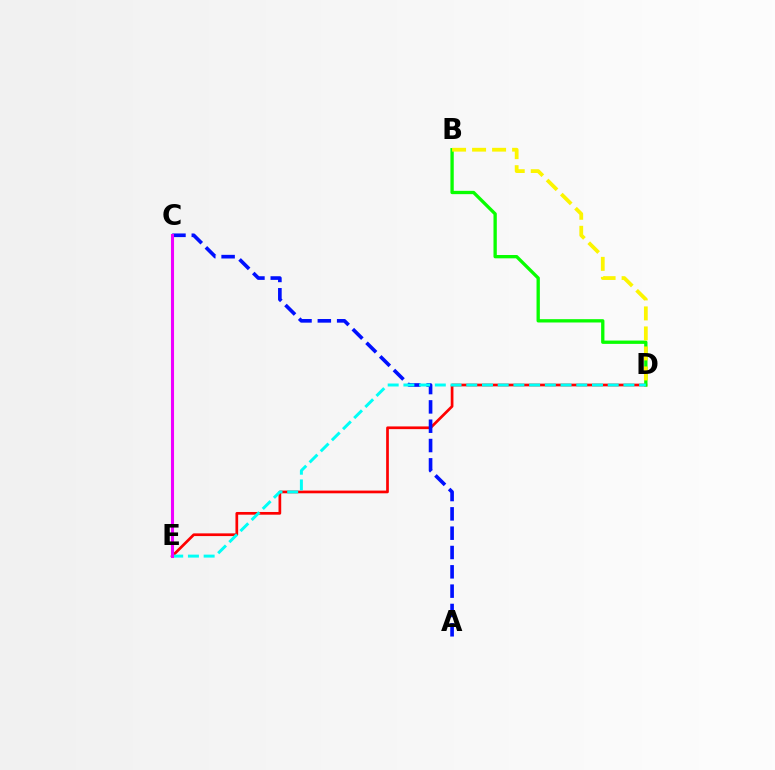{('D', 'E'): [{'color': '#ff0000', 'line_style': 'solid', 'thickness': 1.95}, {'color': '#00fff6', 'line_style': 'dashed', 'thickness': 2.13}], ('A', 'C'): [{'color': '#0010ff', 'line_style': 'dashed', 'thickness': 2.62}], ('B', 'D'): [{'color': '#08ff00', 'line_style': 'solid', 'thickness': 2.39}, {'color': '#fcf500', 'line_style': 'dashed', 'thickness': 2.72}], ('C', 'E'): [{'color': '#ee00ff', 'line_style': 'solid', 'thickness': 2.21}]}